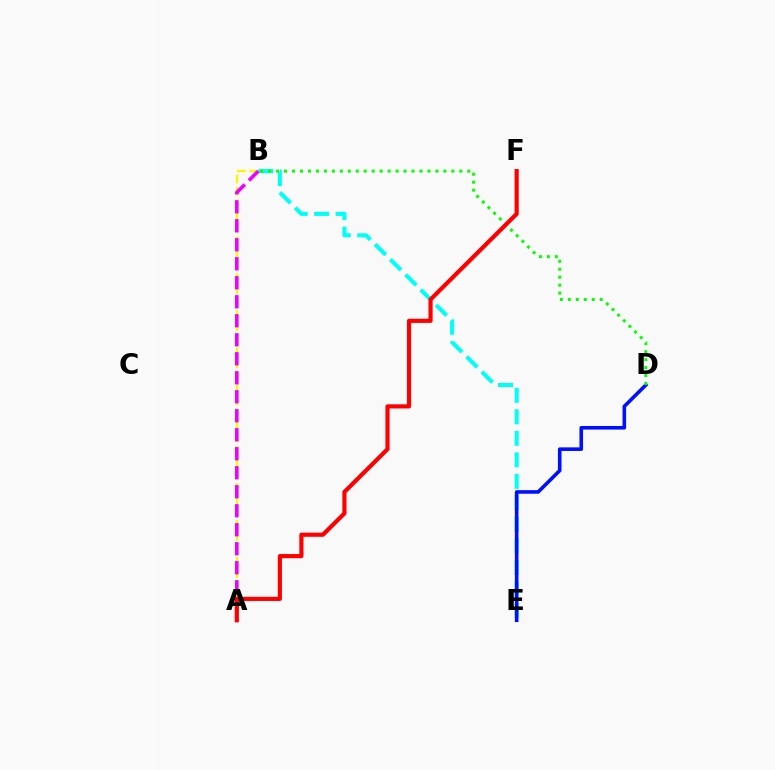{('B', 'E'): [{'color': '#00fff6', 'line_style': 'dashed', 'thickness': 2.92}], ('D', 'E'): [{'color': '#0010ff', 'line_style': 'solid', 'thickness': 2.59}], ('A', 'B'): [{'color': '#fcf500', 'line_style': 'dashed', 'thickness': 1.68}, {'color': '#ee00ff', 'line_style': 'dashed', 'thickness': 2.58}], ('B', 'D'): [{'color': '#08ff00', 'line_style': 'dotted', 'thickness': 2.16}], ('A', 'F'): [{'color': '#ff0000', 'line_style': 'solid', 'thickness': 2.99}]}